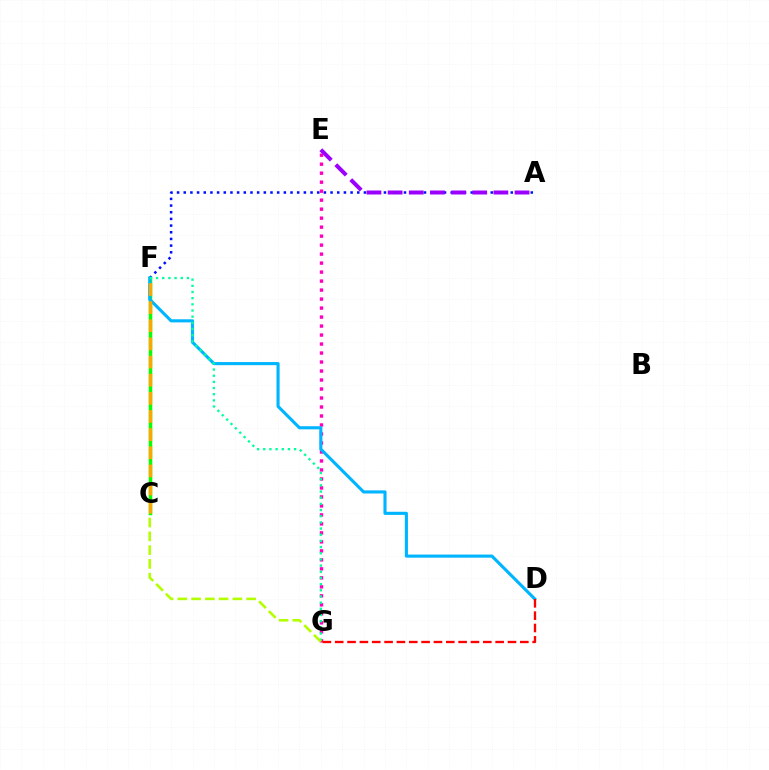{('C', 'F'): [{'color': '#08ff00', 'line_style': 'solid', 'thickness': 2.51}, {'color': '#ffa500', 'line_style': 'dashed', 'thickness': 2.46}], ('A', 'F'): [{'color': '#0010ff', 'line_style': 'dotted', 'thickness': 1.81}], ('E', 'G'): [{'color': '#ff00bd', 'line_style': 'dotted', 'thickness': 2.44}], ('A', 'E'): [{'color': '#9b00ff', 'line_style': 'dashed', 'thickness': 2.87}], ('D', 'F'): [{'color': '#00b5ff', 'line_style': 'solid', 'thickness': 2.24}], ('F', 'G'): [{'color': '#00ff9d', 'line_style': 'dotted', 'thickness': 1.68}], ('D', 'G'): [{'color': '#ff0000', 'line_style': 'dashed', 'thickness': 1.68}], ('C', 'G'): [{'color': '#b3ff00', 'line_style': 'dashed', 'thickness': 1.87}]}